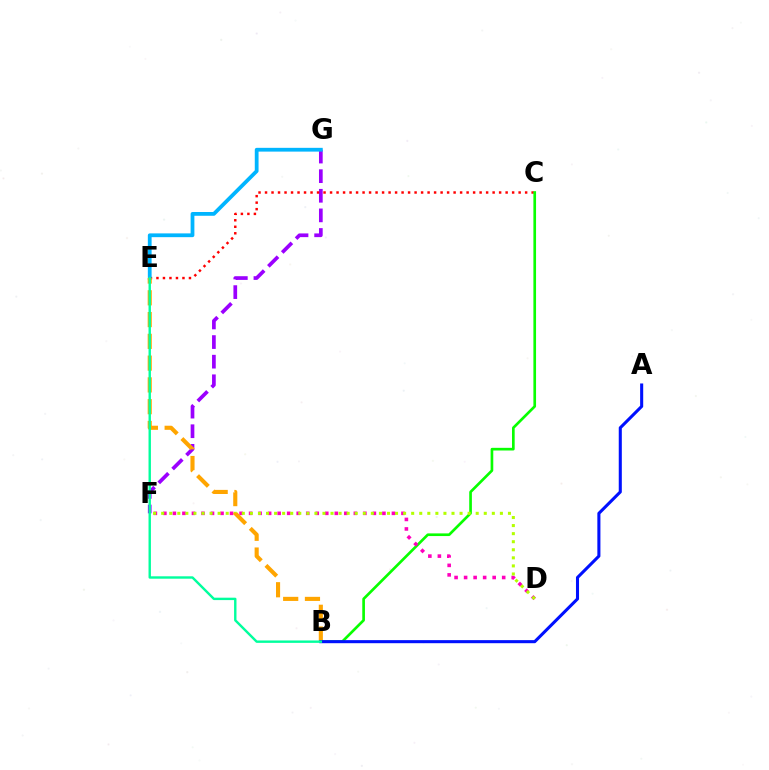{('F', 'G'): [{'color': '#9b00ff', 'line_style': 'dashed', 'thickness': 2.66}], ('C', 'E'): [{'color': '#ff0000', 'line_style': 'dotted', 'thickness': 1.77}], ('B', 'C'): [{'color': '#08ff00', 'line_style': 'solid', 'thickness': 1.92}], ('D', 'F'): [{'color': '#ff00bd', 'line_style': 'dotted', 'thickness': 2.59}, {'color': '#b3ff00', 'line_style': 'dotted', 'thickness': 2.19}], ('E', 'G'): [{'color': '#00b5ff', 'line_style': 'solid', 'thickness': 2.72}], ('B', 'E'): [{'color': '#ffa500', 'line_style': 'dashed', 'thickness': 2.96}, {'color': '#00ff9d', 'line_style': 'solid', 'thickness': 1.73}], ('A', 'B'): [{'color': '#0010ff', 'line_style': 'solid', 'thickness': 2.21}]}